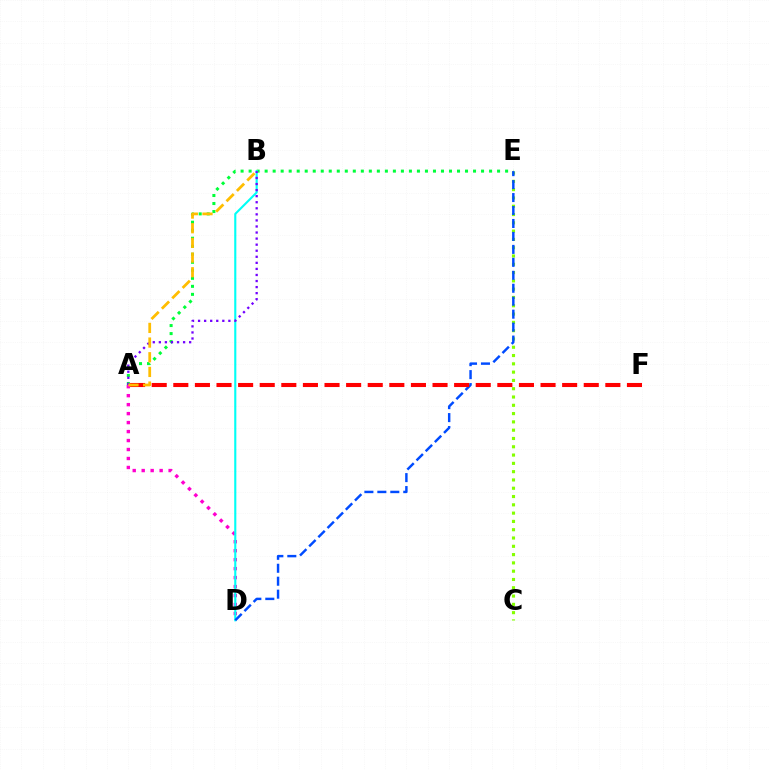{('C', 'E'): [{'color': '#84ff00', 'line_style': 'dotted', 'thickness': 2.25}], ('A', 'D'): [{'color': '#ff00cf', 'line_style': 'dotted', 'thickness': 2.44}], ('A', 'E'): [{'color': '#00ff39', 'line_style': 'dotted', 'thickness': 2.18}], ('B', 'D'): [{'color': '#00fff6', 'line_style': 'solid', 'thickness': 1.53}], ('D', 'E'): [{'color': '#004bff', 'line_style': 'dashed', 'thickness': 1.76}], ('A', 'F'): [{'color': '#ff0000', 'line_style': 'dashed', 'thickness': 2.93}], ('A', 'B'): [{'color': '#7200ff', 'line_style': 'dotted', 'thickness': 1.65}, {'color': '#ffbd00', 'line_style': 'dashed', 'thickness': 1.99}]}